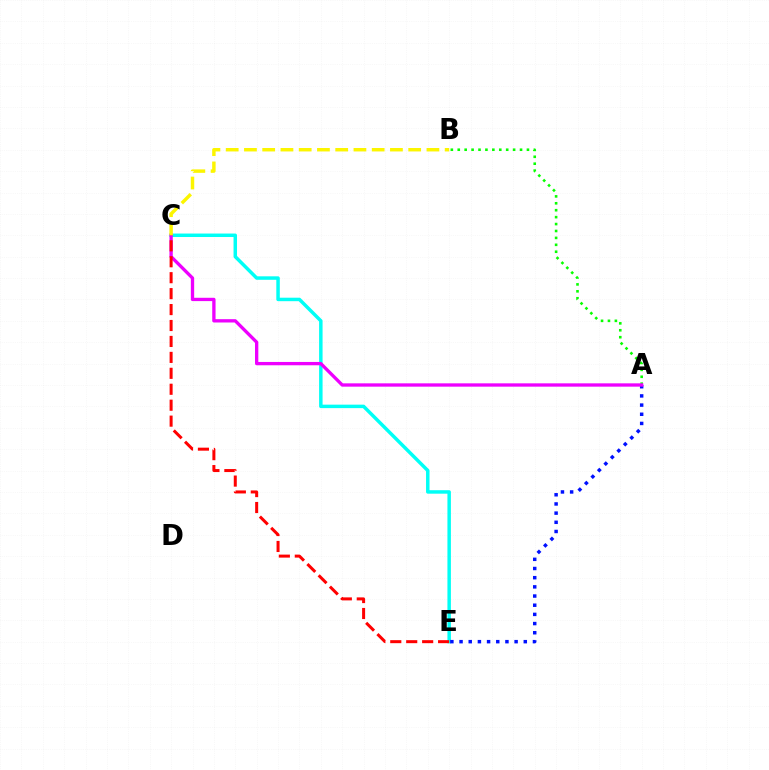{('A', 'B'): [{'color': '#08ff00', 'line_style': 'dotted', 'thickness': 1.88}], ('C', 'E'): [{'color': '#00fff6', 'line_style': 'solid', 'thickness': 2.5}, {'color': '#ff0000', 'line_style': 'dashed', 'thickness': 2.17}], ('A', 'E'): [{'color': '#0010ff', 'line_style': 'dotted', 'thickness': 2.49}], ('A', 'C'): [{'color': '#ee00ff', 'line_style': 'solid', 'thickness': 2.39}], ('B', 'C'): [{'color': '#fcf500', 'line_style': 'dashed', 'thickness': 2.48}]}